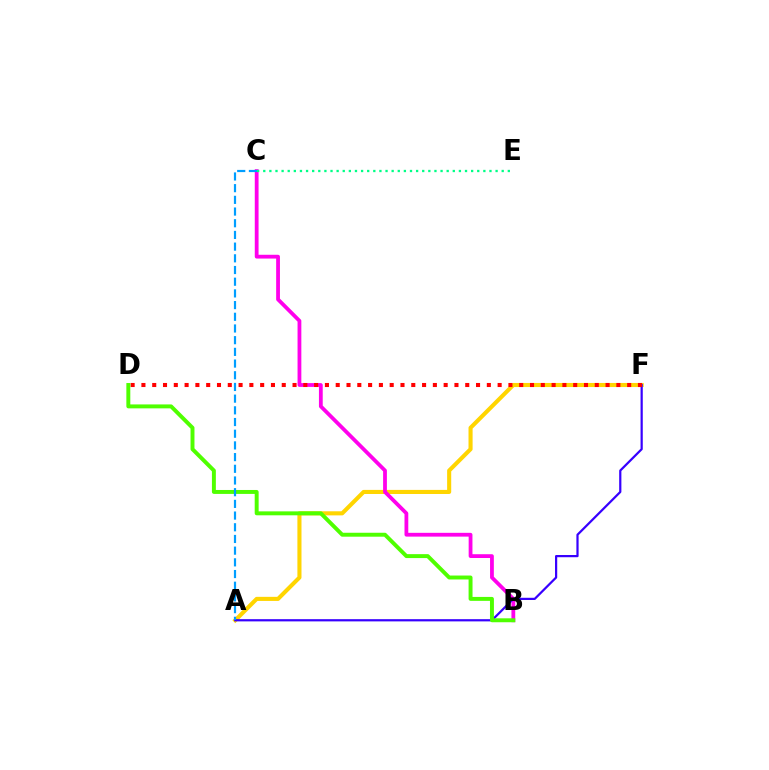{('A', 'F'): [{'color': '#ffd500', 'line_style': 'solid', 'thickness': 2.94}, {'color': '#3700ff', 'line_style': 'solid', 'thickness': 1.59}], ('B', 'C'): [{'color': '#ff00ed', 'line_style': 'solid', 'thickness': 2.73}], ('C', 'E'): [{'color': '#00ff86', 'line_style': 'dotted', 'thickness': 1.66}], ('D', 'F'): [{'color': '#ff0000', 'line_style': 'dotted', 'thickness': 2.93}], ('B', 'D'): [{'color': '#4fff00', 'line_style': 'solid', 'thickness': 2.83}], ('A', 'C'): [{'color': '#009eff', 'line_style': 'dashed', 'thickness': 1.59}]}